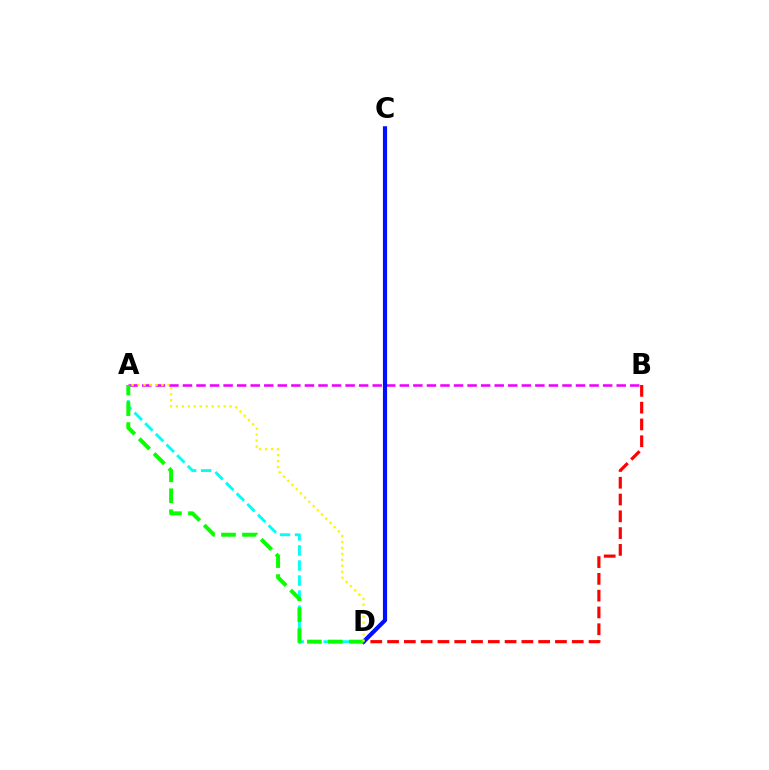{('A', 'B'): [{'color': '#ee00ff', 'line_style': 'dashed', 'thickness': 1.84}], ('B', 'D'): [{'color': '#ff0000', 'line_style': 'dashed', 'thickness': 2.28}], ('A', 'D'): [{'color': '#00fff6', 'line_style': 'dashed', 'thickness': 2.05}, {'color': '#08ff00', 'line_style': 'dashed', 'thickness': 2.85}, {'color': '#fcf500', 'line_style': 'dotted', 'thickness': 1.62}], ('C', 'D'): [{'color': '#0010ff', 'line_style': 'solid', 'thickness': 3.0}]}